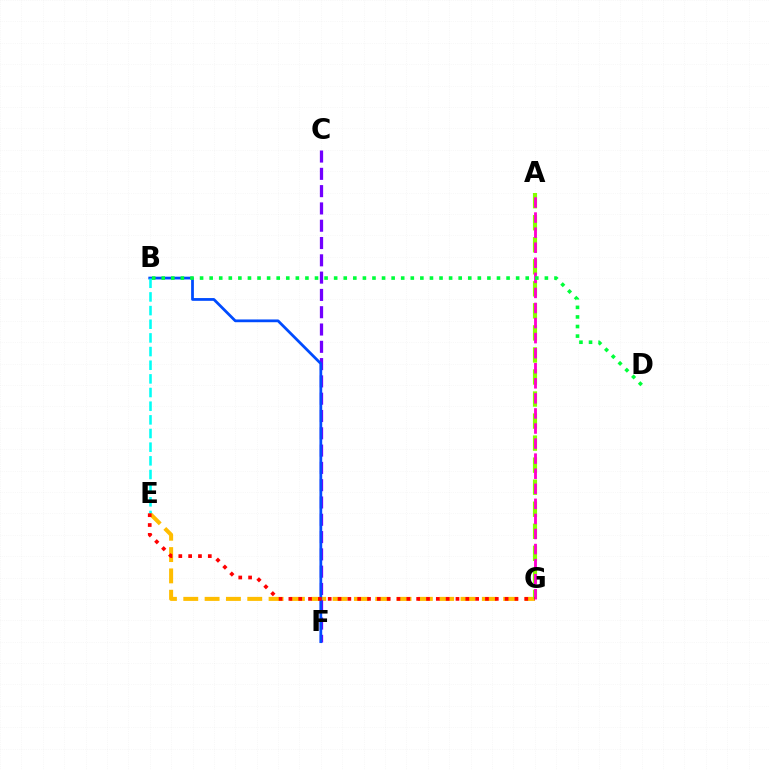{('E', 'G'): [{'color': '#ffbd00', 'line_style': 'dashed', 'thickness': 2.9}, {'color': '#ff0000', 'line_style': 'dotted', 'thickness': 2.67}], ('A', 'G'): [{'color': '#84ff00', 'line_style': 'dashed', 'thickness': 2.99}, {'color': '#ff00cf', 'line_style': 'dashed', 'thickness': 2.05}], ('C', 'F'): [{'color': '#7200ff', 'line_style': 'dashed', 'thickness': 2.35}], ('B', 'F'): [{'color': '#004bff', 'line_style': 'solid', 'thickness': 1.99}], ('B', 'D'): [{'color': '#00ff39', 'line_style': 'dotted', 'thickness': 2.6}], ('B', 'E'): [{'color': '#00fff6', 'line_style': 'dashed', 'thickness': 1.86}]}